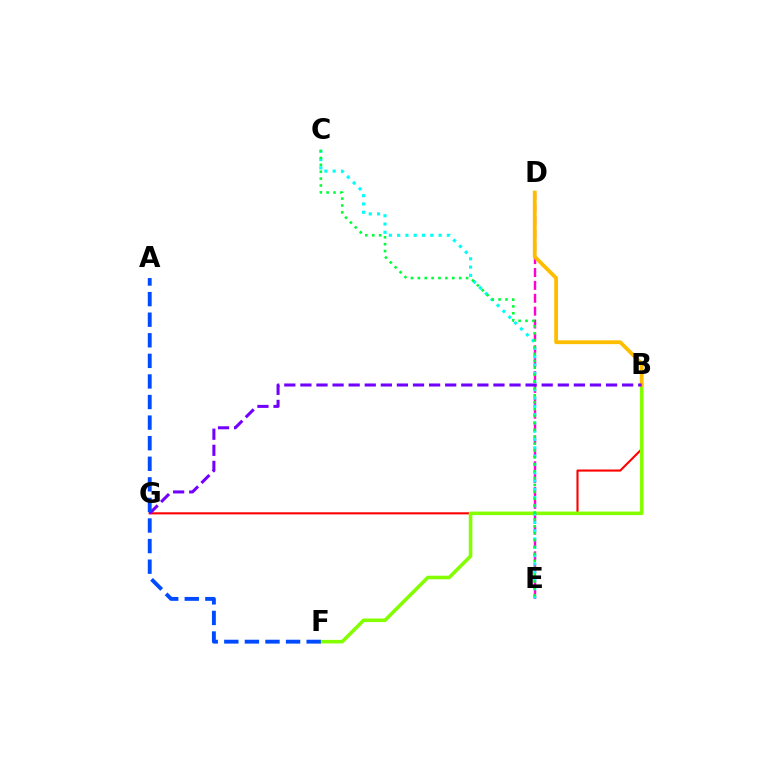{('B', 'G'): [{'color': '#ff0000', 'line_style': 'solid', 'thickness': 1.52}, {'color': '#7200ff', 'line_style': 'dashed', 'thickness': 2.19}], ('B', 'F'): [{'color': '#84ff00', 'line_style': 'solid', 'thickness': 2.56}], ('D', 'E'): [{'color': '#ff00cf', 'line_style': 'dashed', 'thickness': 1.75}], ('C', 'E'): [{'color': '#00fff6', 'line_style': 'dotted', 'thickness': 2.25}, {'color': '#00ff39', 'line_style': 'dotted', 'thickness': 1.87}], ('B', 'D'): [{'color': '#ffbd00', 'line_style': 'solid', 'thickness': 2.74}], ('A', 'F'): [{'color': '#004bff', 'line_style': 'dashed', 'thickness': 2.8}]}